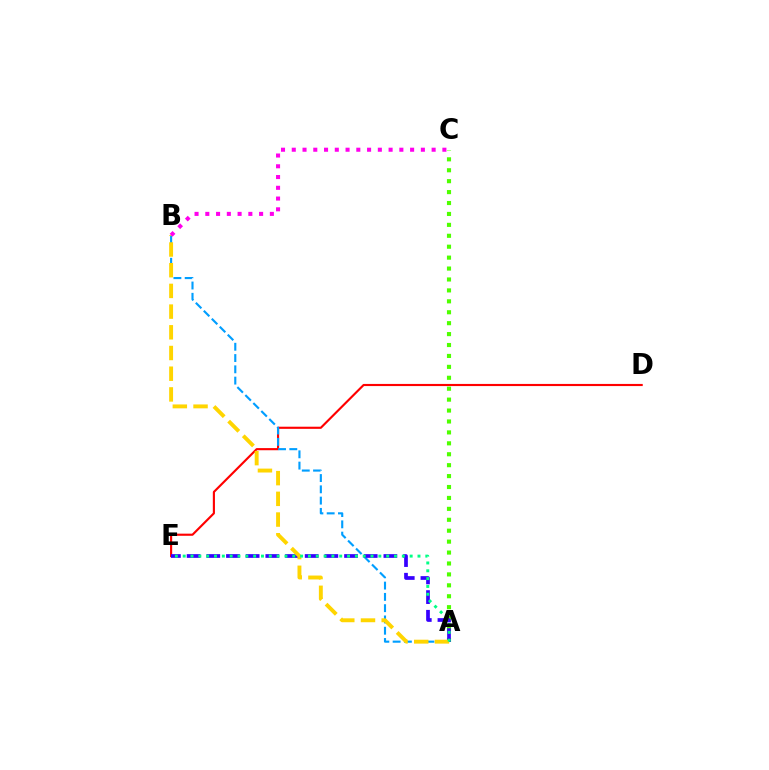{('D', 'E'): [{'color': '#ff0000', 'line_style': 'solid', 'thickness': 1.54}], ('A', 'C'): [{'color': '#4fff00', 'line_style': 'dotted', 'thickness': 2.97}], ('A', 'B'): [{'color': '#009eff', 'line_style': 'dashed', 'thickness': 1.53}, {'color': '#ffd500', 'line_style': 'dashed', 'thickness': 2.81}], ('A', 'E'): [{'color': '#3700ff', 'line_style': 'dashed', 'thickness': 2.67}, {'color': '#00ff86', 'line_style': 'dotted', 'thickness': 2.13}], ('B', 'C'): [{'color': '#ff00ed', 'line_style': 'dotted', 'thickness': 2.92}]}